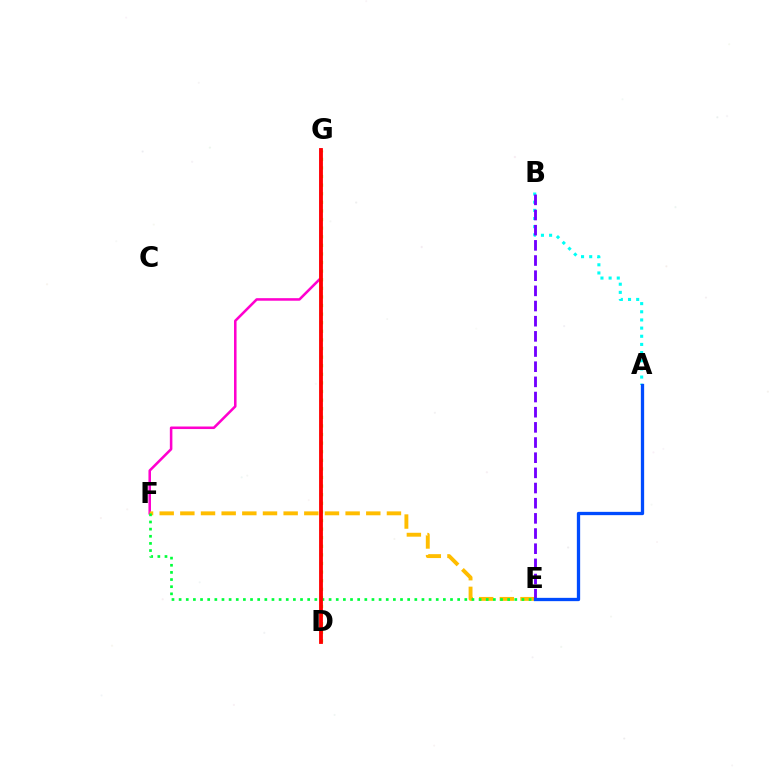{('A', 'B'): [{'color': '#00fff6', 'line_style': 'dotted', 'thickness': 2.22}], ('F', 'G'): [{'color': '#ff00cf', 'line_style': 'solid', 'thickness': 1.84}], ('D', 'G'): [{'color': '#84ff00', 'line_style': 'dotted', 'thickness': 2.34}, {'color': '#ff0000', 'line_style': 'solid', 'thickness': 2.75}], ('E', 'F'): [{'color': '#ffbd00', 'line_style': 'dashed', 'thickness': 2.81}, {'color': '#00ff39', 'line_style': 'dotted', 'thickness': 1.94}], ('B', 'E'): [{'color': '#7200ff', 'line_style': 'dashed', 'thickness': 2.06}], ('A', 'E'): [{'color': '#004bff', 'line_style': 'solid', 'thickness': 2.38}]}